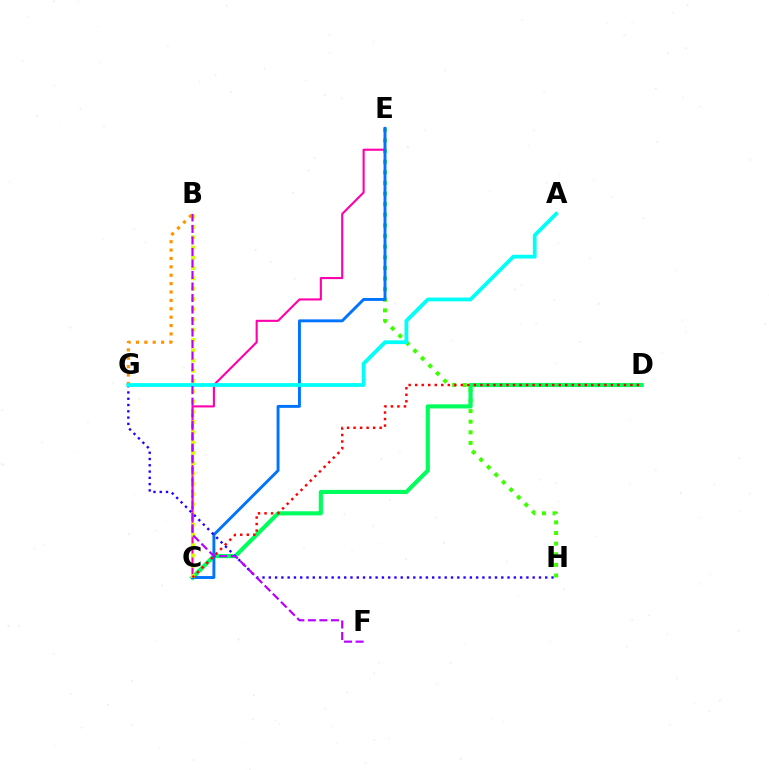{('E', 'H'): [{'color': '#3dff00', 'line_style': 'dotted', 'thickness': 2.89}], ('B', 'G'): [{'color': '#ff9400', 'line_style': 'dotted', 'thickness': 2.28}], ('C', 'E'): [{'color': '#ff00ac', 'line_style': 'solid', 'thickness': 1.52}, {'color': '#0074ff', 'line_style': 'solid', 'thickness': 2.1}], ('C', 'D'): [{'color': '#00ff5c', 'line_style': 'solid', 'thickness': 2.96}, {'color': '#ff0000', 'line_style': 'dotted', 'thickness': 1.77}], ('B', 'C'): [{'color': '#d1ff00', 'line_style': 'dotted', 'thickness': 2.79}], ('G', 'H'): [{'color': '#2500ff', 'line_style': 'dotted', 'thickness': 1.71}], ('A', 'G'): [{'color': '#00fff6', 'line_style': 'solid', 'thickness': 2.73}], ('B', 'F'): [{'color': '#b900ff', 'line_style': 'dashed', 'thickness': 1.56}]}